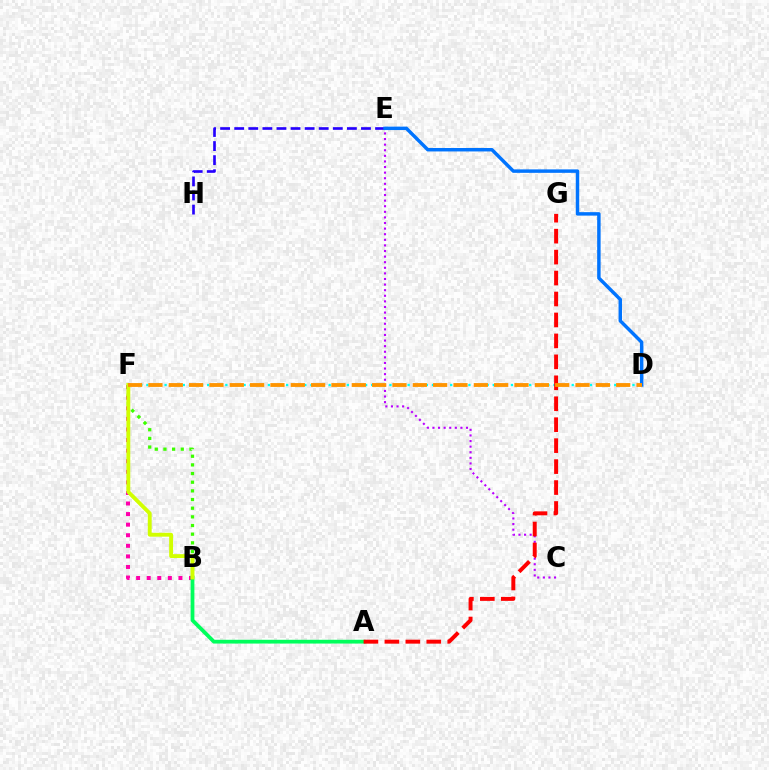{('B', 'F'): [{'color': '#ff00ac', 'line_style': 'dotted', 'thickness': 2.87}, {'color': '#3dff00', 'line_style': 'dotted', 'thickness': 2.35}, {'color': '#d1ff00', 'line_style': 'solid', 'thickness': 2.79}], ('C', 'E'): [{'color': '#b900ff', 'line_style': 'dotted', 'thickness': 1.52}], ('A', 'B'): [{'color': '#00ff5c', 'line_style': 'solid', 'thickness': 2.72}], ('E', 'H'): [{'color': '#2500ff', 'line_style': 'dashed', 'thickness': 1.91}], ('D', 'E'): [{'color': '#0074ff', 'line_style': 'solid', 'thickness': 2.49}], ('D', 'F'): [{'color': '#00fff6', 'line_style': 'dotted', 'thickness': 1.65}, {'color': '#ff9400', 'line_style': 'dashed', 'thickness': 2.76}], ('A', 'G'): [{'color': '#ff0000', 'line_style': 'dashed', 'thickness': 2.85}]}